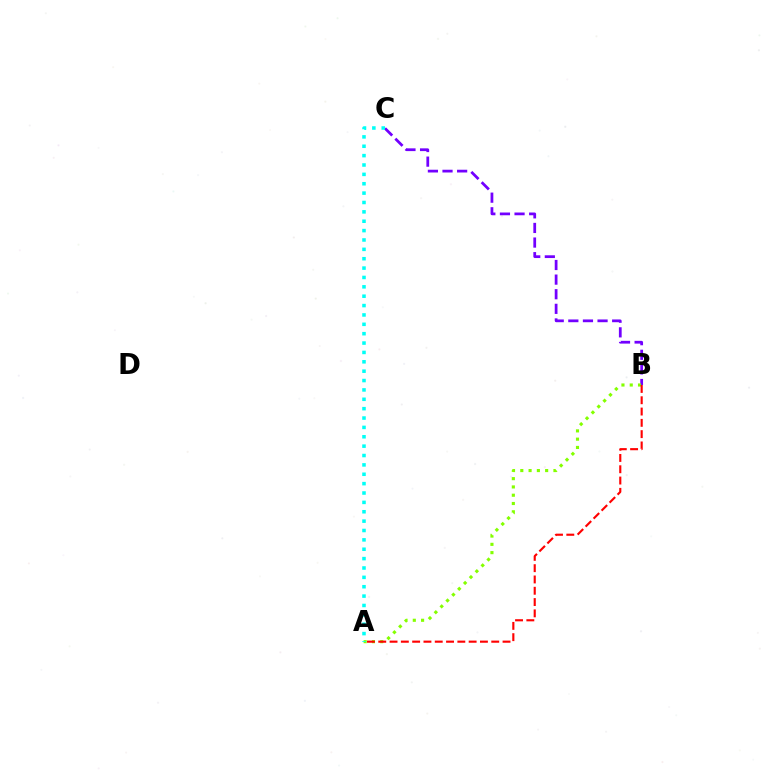{('B', 'C'): [{'color': '#7200ff', 'line_style': 'dashed', 'thickness': 1.98}], ('A', 'B'): [{'color': '#84ff00', 'line_style': 'dotted', 'thickness': 2.25}, {'color': '#ff0000', 'line_style': 'dashed', 'thickness': 1.53}], ('A', 'C'): [{'color': '#00fff6', 'line_style': 'dotted', 'thickness': 2.55}]}